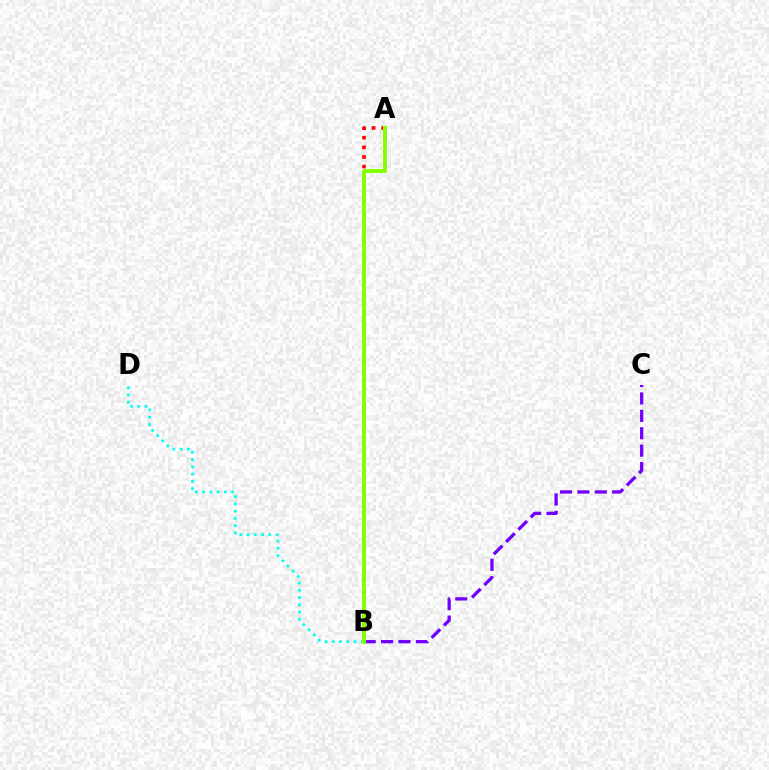{('B', 'C'): [{'color': '#7200ff', 'line_style': 'dashed', 'thickness': 2.36}], ('A', 'B'): [{'color': '#ff0000', 'line_style': 'dotted', 'thickness': 2.62}, {'color': '#84ff00', 'line_style': 'solid', 'thickness': 2.86}], ('B', 'D'): [{'color': '#00fff6', 'line_style': 'dotted', 'thickness': 1.97}]}